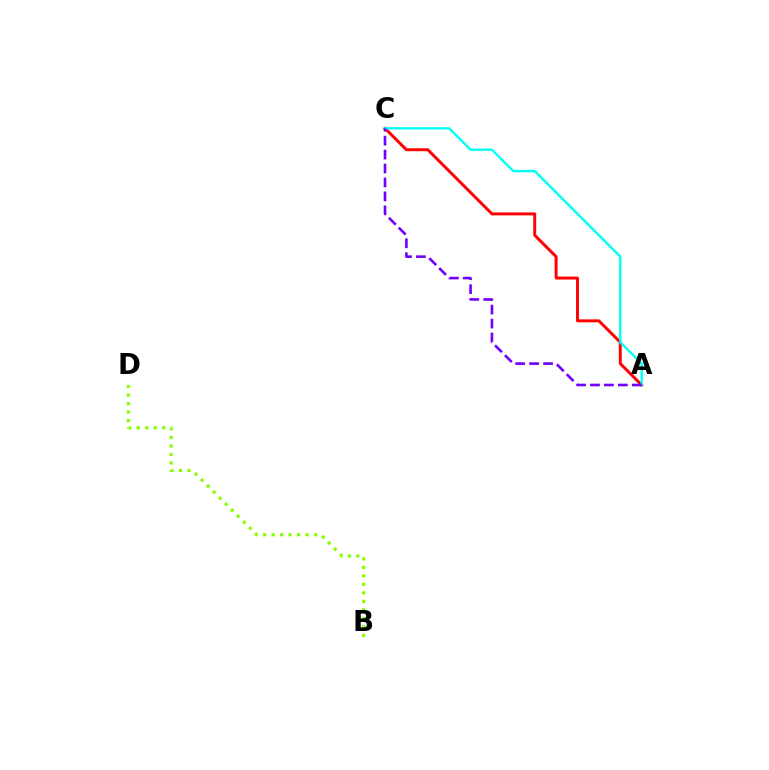{('B', 'D'): [{'color': '#84ff00', 'line_style': 'dotted', 'thickness': 2.31}], ('A', 'C'): [{'color': '#ff0000', 'line_style': 'solid', 'thickness': 2.13}, {'color': '#00fff6', 'line_style': 'solid', 'thickness': 1.7}, {'color': '#7200ff', 'line_style': 'dashed', 'thickness': 1.89}]}